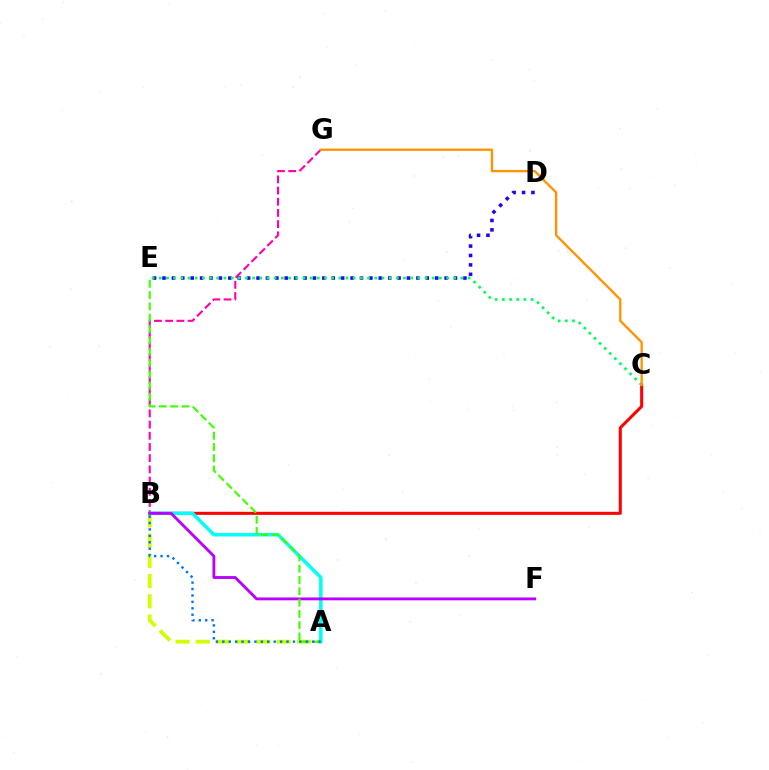{('B', 'C'): [{'color': '#ff0000', 'line_style': 'solid', 'thickness': 2.18}], ('A', 'B'): [{'color': '#d1ff00', 'line_style': 'dashed', 'thickness': 2.75}, {'color': '#00fff6', 'line_style': 'solid', 'thickness': 2.52}, {'color': '#0074ff', 'line_style': 'dotted', 'thickness': 1.74}], ('B', 'G'): [{'color': '#ff00ac', 'line_style': 'dashed', 'thickness': 1.52}], ('B', 'F'): [{'color': '#b900ff', 'line_style': 'solid', 'thickness': 2.05}], ('A', 'E'): [{'color': '#3dff00', 'line_style': 'dashed', 'thickness': 1.54}], ('D', 'E'): [{'color': '#2500ff', 'line_style': 'dotted', 'thickness': 2.56}], ('C', 'E'): [{'color': '#00ff5c', 'line_style': 'dotted', 'thickness': 1.95}], ('C', 'G'): [{'color': '#ff9400', 'line_style': 'solid', 'thickness': 1.69}]}